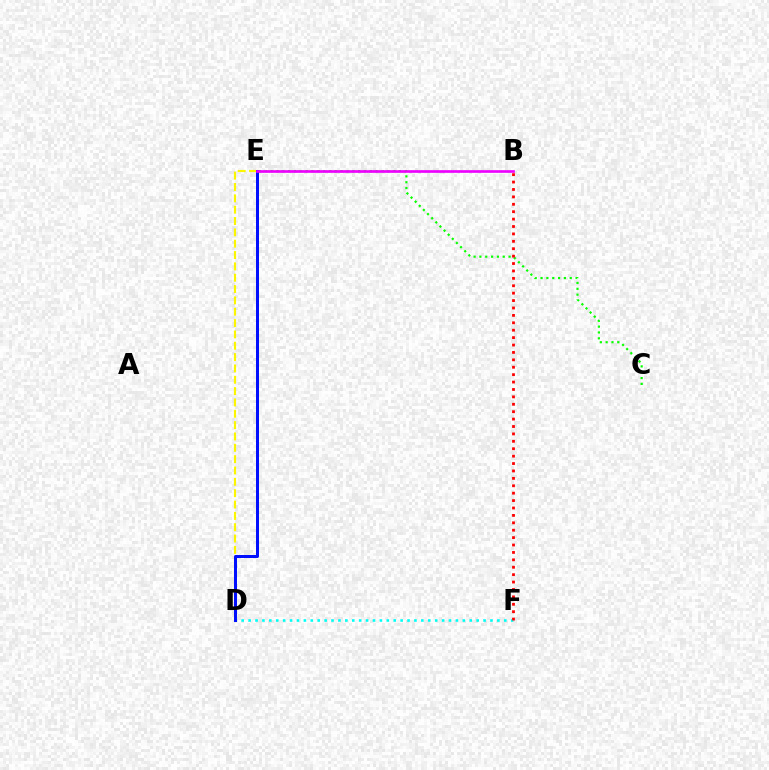{('D', 'F'): [{'color': '#00fff6', 'line_style': 'dotted', 'thickness': 1.88}], ('C', 'E'): [{'color': '#08ff00', 'line_style': 'dotted', 'thickness': 1.59}], ('B', 'F'): [{'color': '#ff0000', 'line_style': 'dotted', 'thickness': 2.01}], ('D', 'E'): [{'color': '#fcf500', 'line_style': 'dashed', 'thickness': 1.54}, {'color': '#0010ff', 'line_style': 'solid', 'thickness': 2.16}], ('B', 'E'): [{'color': '#ee00ff', 'line_style': 'solid', 'thickness': 1.93}]}